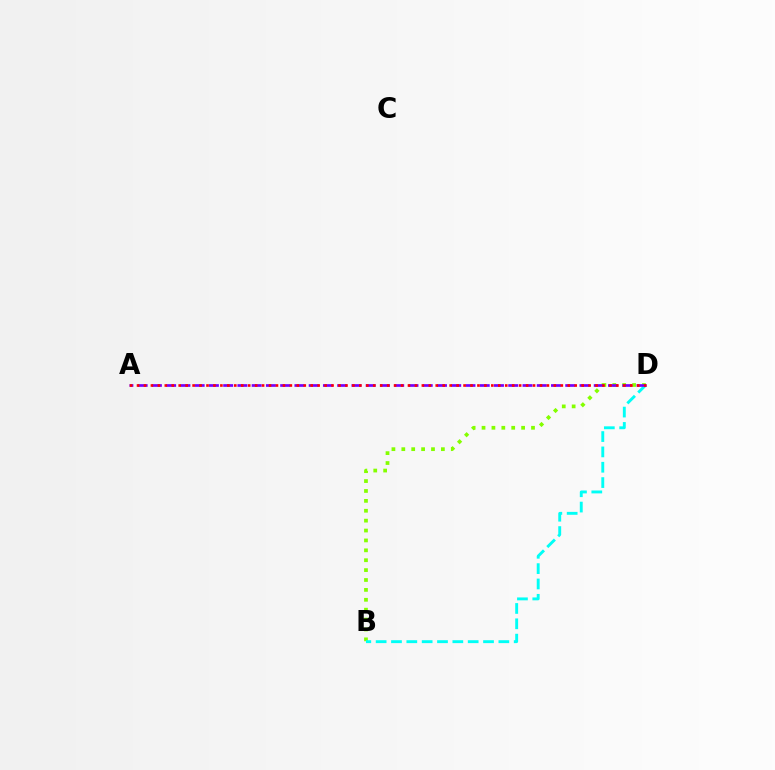{('B', 'D'): [{'color': '#84ff00', 'line_style': 'dotted', 'thickness': 2.69}, {'color': '#00fff6', 'line_style': 'dashed', 'thickness': 2.08}], ('A', 'D'): [{'color': '#7200ff', 'line_style': 'dashed', 'thickness': 1.94}, {'color': '#ff0000', 'line_style': 'dotted', 'thickness': 1.89}]}